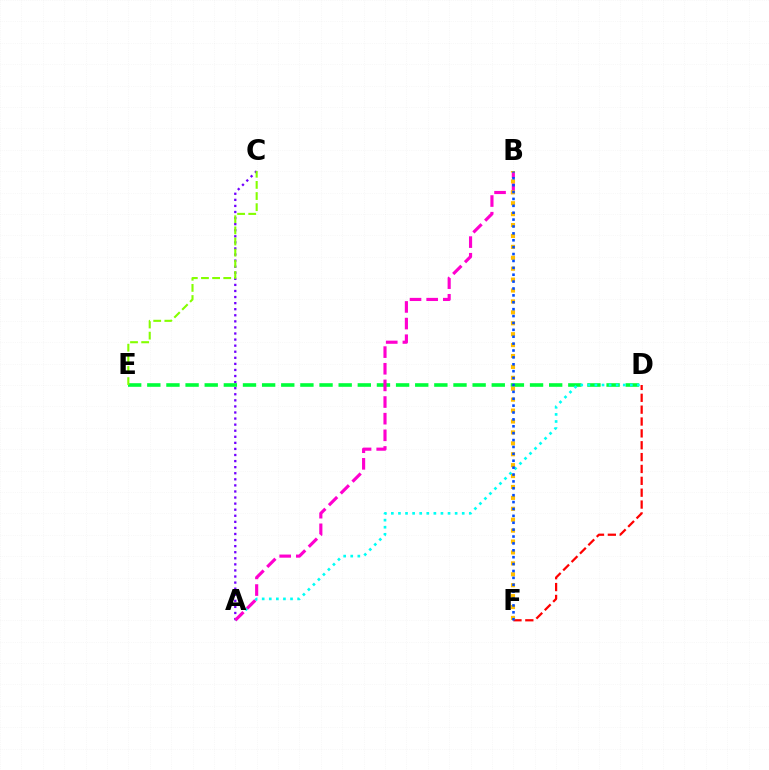{('A', 'C'): [{'color': '#7200ff', 'line_style': 'dotted', 'thickness': 1.65}], ('D', 'F'): [{'color': '#ff0000', 'line_style': 'dashed', 'thickness': 1.61}], ('D', 'E'): [{'color': '#00ff39', 'line_style': 'dashed', 'thickness': 2.6}], ('A', 'D'): [{'color': '#00fff6', 'line_style': 'dotted', 'thickness': 1.93}], ('A', 'B'): [{'color': '#ff00cf', 'line_style': 'dashed', 'thickness': 2.26}], ('B', 'F'): [{'color': '#ffbd00', 'line_style': 'dotted', 'thickness': 2.97}, {'color': '#004bff', 'line_style': 'dotted', 'thickness': 1.87}], ('C', 'E'): [{'color': '#84ff00', 'line_style': 'dashed', 'thickness': 1.51}]}